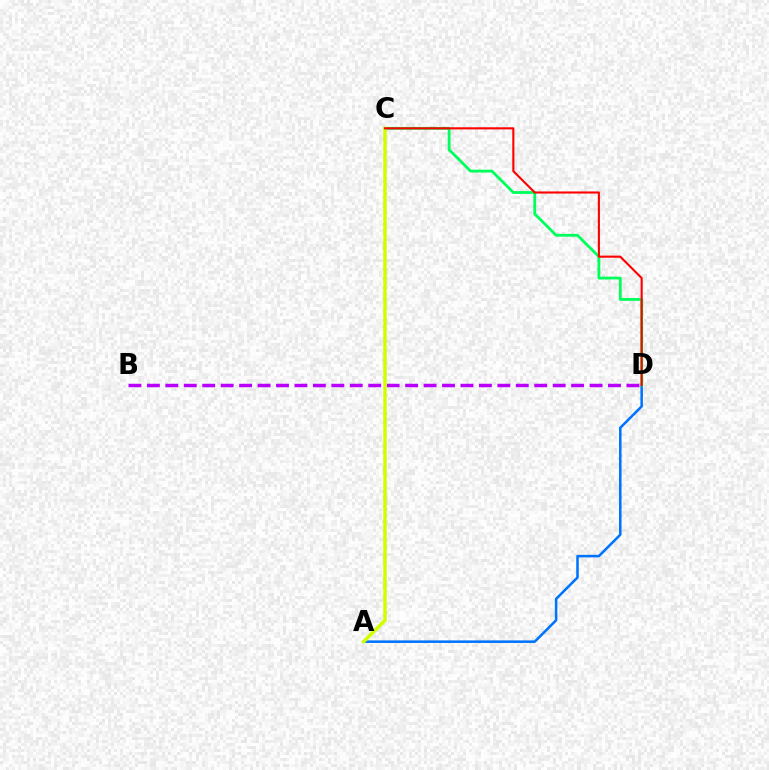{('A', 'D'): [{'color': '#0074ff', 'line_style': 'solid', 'thickness': 1.83}], ('B', 'D'): [{'color': '#b900ff', 'line_style': 'dashed', 'thickness': 2.51}], ('C', 'D'): [{'color': '#00ff5c', 'line_style': 'solid', 'thickness': 2.02}, {'color': '#ff0000', 'line_style': 'solid', 'thickness': 1.51}], ('A', 'C'): [{'color': '#d1ff00', 'line_style': 'solid', 'thickness': 2.52}]}